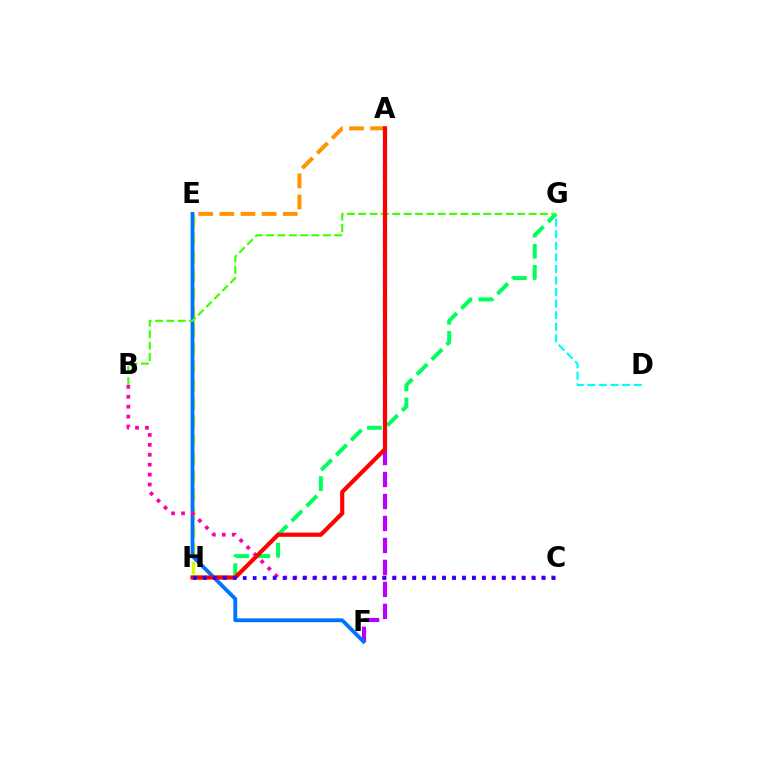{('A', 'F'): [{'color': '#b900ff', 'line_style': 'dashed', 'thickness': 2.99}], ('E', 'H'): [{'color': '#d1ff00', 'line_style': 'dashed', 'thickness': 2.48}], ('G', 'H'): [{'color': '#00ff5c', 'line_style': 'dashed', 'thickness': 2.87}], ('E', 'F'): [{'color': '#0074ff', 'line_style': 'solid', 'thickness': 2.75}], ('B', 'C'): [{'color': '#ff00ac', 'line_style': 'dotted', 'thickness': 2.69}], ('A', 'E'): [{'color': '#ff9400', 'line_style': 'dashed', 'thickness': 2.87}], ('B', 'G'): [{'color': '#3dff00', 'line_style': 'dashed', 'thickness': 1.54}], ('D', 'G'): [{'color': '#00fff6', 'line_style': 'dashed', 'thickness': 1.57}], ('A', 'H'): [{'color': '#ff0000', 'line_style': 'solid', 'thickness': 2.99}], ('C', 'H'): [{'color': '#2500ff', 'line_style': 'dotted', 'thickness': 2.71}]}